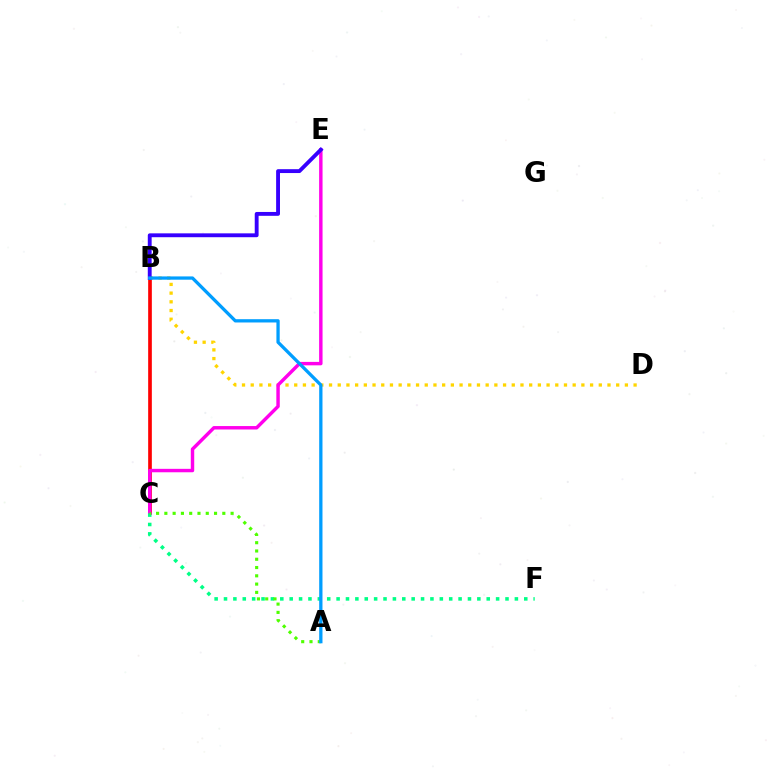{('B', 'C'): [{'color': '#ff0000', 'line_style': 'solid', 'thickness': 2.65}], ('B', 'D'): [{'color': '#ffd500', 'line_style': 'dotted', 'thickness': 2.36}], ('C', 'E'): [{'color': '#ff00ed', 'line_style': 'solid', 'thickness': 2.47}], ('C', 'F'): [{'color': '#00ff86', 'line_style': 'dotted', 'thickness': 2.55}], ('B', 'E'): [{'color': '#3700ff', 'line_style': 'solid', 'thickness': 2.78}], ('A', 'C'): [{'color': '#4fff00', 'line_style': 'dotted', 'thickness': 2.25}], ('A', 'B'): [{'color': '#009eff', 'line_style': 'solid', 'thickness': 2.37}]}